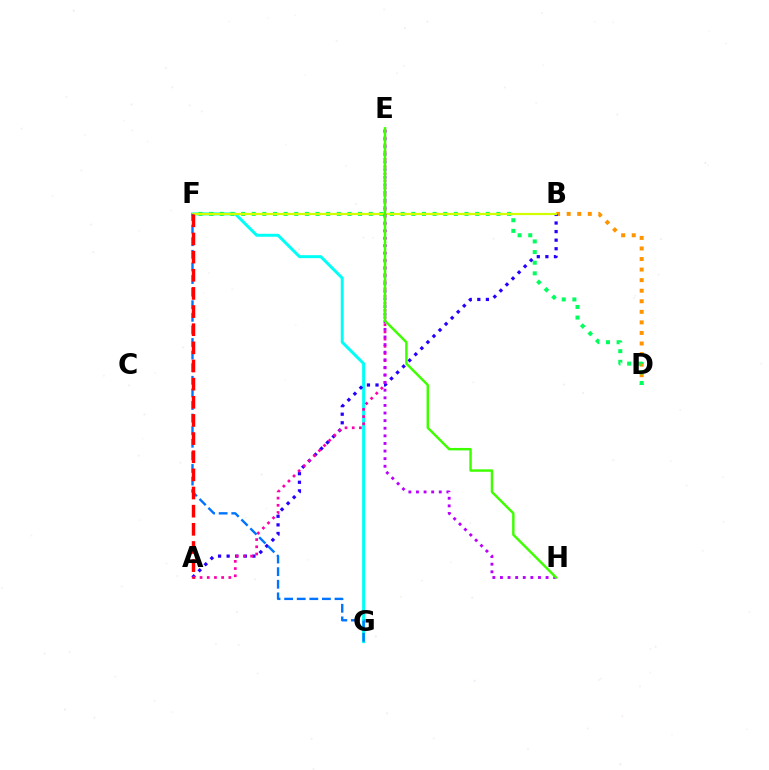{('B', 'D'): [{'color': '#ff9400', 'line_style': 'dotted', 'thickness': 2.87}], ('F', 'G'): [{'color': '#00fff6', 'line_style': 'solid', 'thickness': 2.14}, {'color': '#0074ff', 'line_style': 'dashed', 'thickness': 1.71}], ('D', 'F'): [{'color': '#00ff5c', 'line_style': 'dotted', 'thickness': 2.89}], ('A', 'B'): [{'color': '#2500ff', 'line_style': 'dotted', 'thickness': 2.33}], ('B', 'F'): [{'color': '#d1ff00', 'line_style': 'solid', 'thickness': 1.59}], ('A', 'E'): [{'color': '#ff00ac', 'line_style': 'dotted', 'thickness': 1.95}], ('E', 'H'): [{'color': '#b900ff', 'line_style': 'dotted', 'thickness': 2.07}, {'color': '#3dff00', 'line_style': 'solid', 'thickness': 1.75}], ('A', 'F'): [{'color': '#ff0000', 'line_style': 'dashed', 'thickness': 2.47}]}